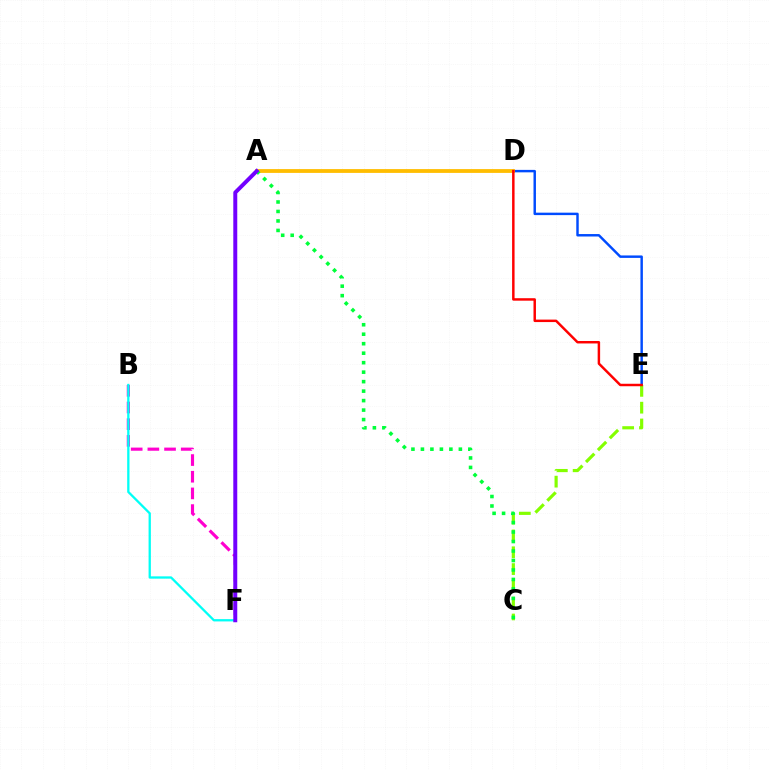{('D', 'E'): [{'color': '#004bff', 'line_style': 'solid', 'thickness': 1.76}, {'color': '#ff0000', 'line_style': 'solid', 'thickness': 1.78}], ('B', 'F'): [{'color': '#ff00cf', 'line_style': 'dashed', 'thickness': 2.27}, {'color': '#00fff6', 'line_style': 'solid', 'thickness': 1.65}], ('C', 'E'): [{'color': '#84ff00', 'line_style': 'dashed', 'thickness': 2.28}], ('A', 'D'): [{'color': '#ffbd00', 'line_style': 'solid', 'thickness': 2.74}], ('A', 'C'): [{'color': '#00ff39', 'line_style': 'dotted', 'thickness': 2.58}], ('A', 'F'): [{'color': '#7200ff', 'line_style': 'solid', 'thickness': 2.85}]}